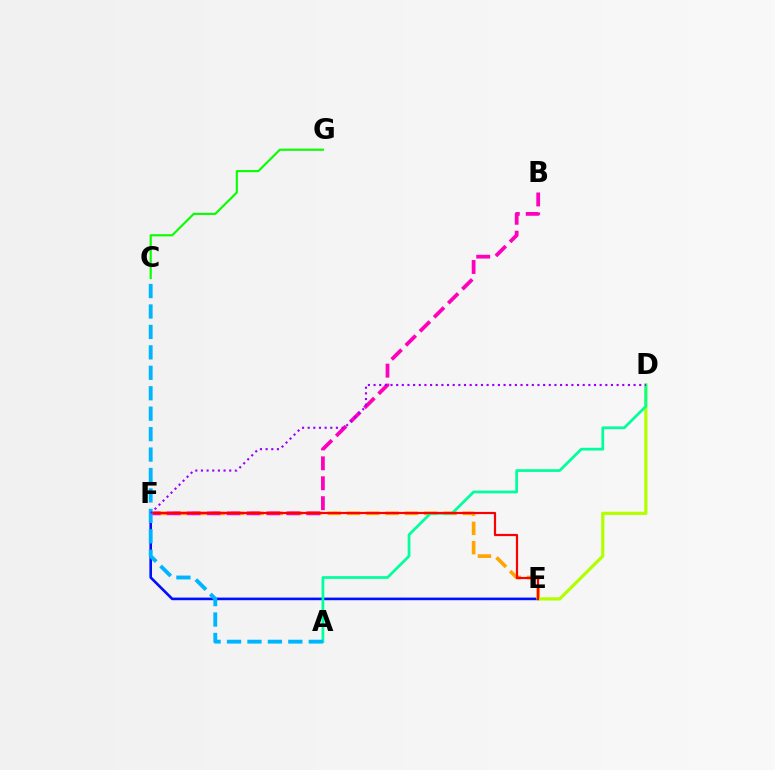{('E', 'F'): [{'color': '#0010ff', 'line_style': 'solid', 'thickness': 1.9}, {'color': '#ffa500', 'line_style': 'dashed', 'thickness': 2.62}, {'color': '#ff0000', 'line_style': 'solid', 'thickness': 1.58}], ('D', 'E'): [{'color': '#b3ff00', 'line_style': 'solid', 'thickness': 2.32}], ('A', 'D'): [{'color': '#00ff9d', 'line_style': 'solid', 'thickness': 1.98}], ('B', 'F'): [{'color': '#ff00bd', 'line_style': 'dashed', 'thickness': 2.71}], ('A', 'C'): [{'color': '#00b5ff', 'line_style': 'dashed', 'thickness': 2.78}], ('D', 'F'): [{'color': '#9b00ff', 'line_style': 'dotted', 'thickness': 1.54}], ('C', 'G'): [{'color': '#08ff00', 'line_style': 'solid', 'thickness': 1.54}]}